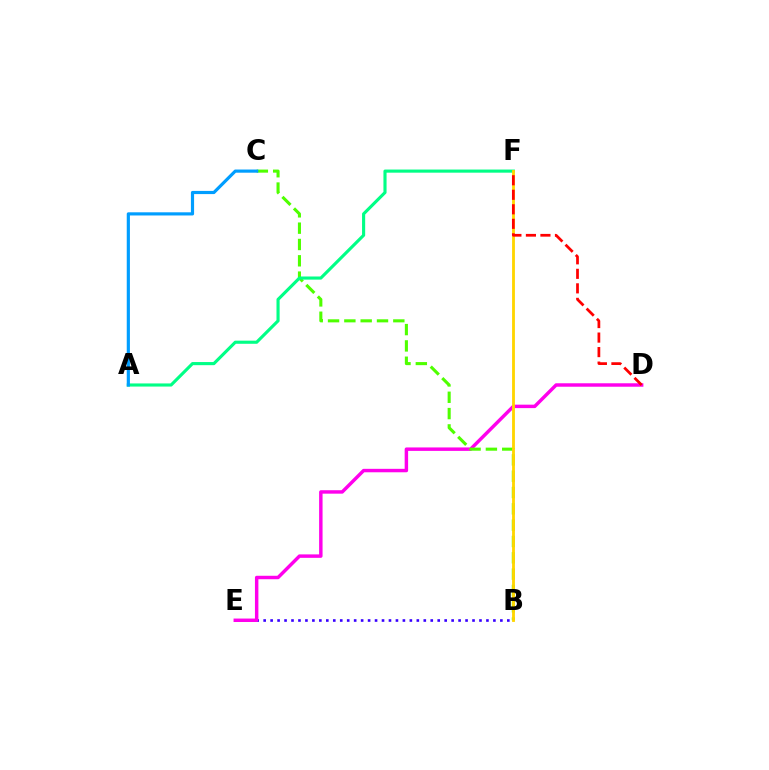{('B', 'E'): [{'color': '#3700ff', 'line_style': 'dotted', 'thickness': 1.89}], ('D', 'E'): [{'color': '#ff00ed', 'line_style': 'solid', 'thickness': 2.48}], ('B', 'C'): [{'color': '#4fff00', 'line_style': 'dashed', 'thickness': 2.22}], ('A', 'F'): [{'color': '#00ff86', 'line_style': 'solid', 'thickness': 2.25}], ('B', 'F'): [{'color': '#ffd500', 'line_style': 'solid', 'thickness': 2.04}], ('A', 'C'): [{'color': '#009eff', 'line_style': 'solid', 'thickness': 2.28}], ('D', 'F'): [{'color': '#ff0000', 'line_style': 'dashed', 'thickness': 1.97}]}